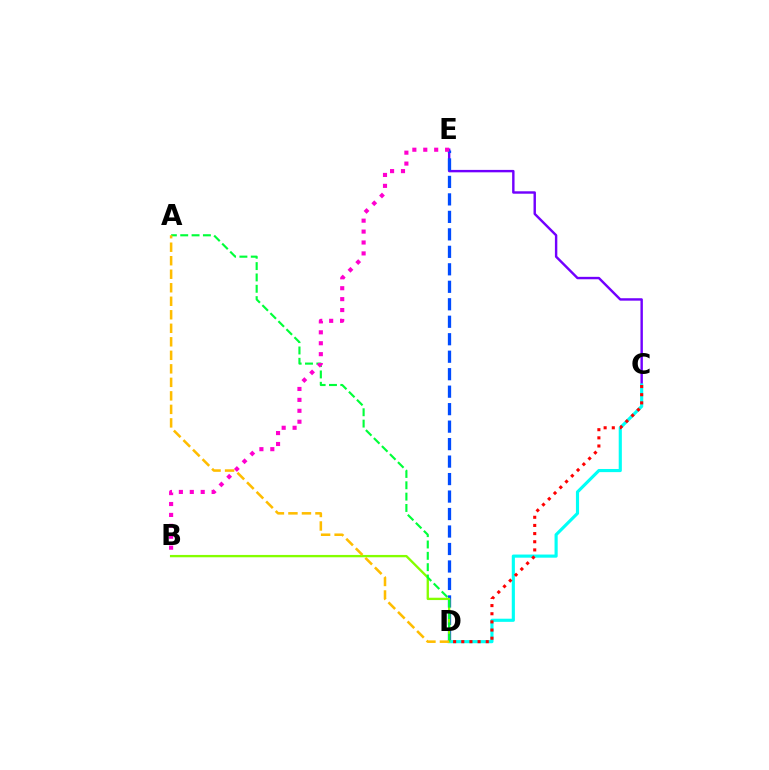{('C', 'E'): [{'color': '#7200ff', 'line_style': 'solid', 'thickness': 1.74}], ('D', 'E'): [{'color': '#004bff', 'line_style': 'dashed', 'thickness': 2.37}], ('C', 'D'): [{'color': '#00fff6', 'line_style': 'solid', 'thickness': 2.26}, {'color': '#ff0000', 'line_style': 'dotted', 'thickness': 2.22}], ('B', 'D'): [{'color': '#84ff00', 'line_style': 'solid', 'thickness': 1.68}], ('A', 'D'): [{'color': '#00ff39', 'line_style': 'dashed', 'thickness': 1.54}, {'color': '#ffbd00', 'line_style': 'dashed', 'thickness': 1.84}], ('B', 'E'): [{'color': '#ff00cf', 'line_style': 'dotted', 'thickness': 2.97}]}